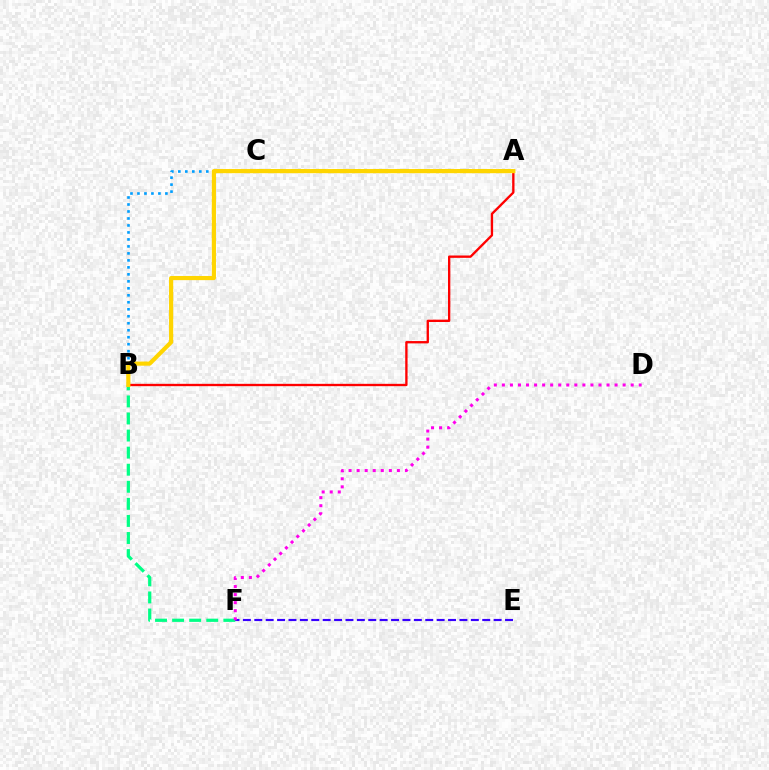{('A', 'B'): [{'color': '#ff0000', 'line_style': 'solid', 'thickness': 1.68}, {'color': '#ffd500', 'line_style': 'solid', 'thickness': 2.99}], ('A', 'C'): [{'color': '#4fff00', 'line_style': 'dashed', 'thickness': 2.82}], ('E', 'F'): [{'color': '#3700ff', 'line_style': 'dashed', 'thickness': 1.55}], ('B', 'F'): [{'color': '#00ff86', 'line_style': 'dashed', 'thickness': 2.32}], ('B', 'C'): [{'color': '#009eff', 'line_style': 'dotted', 'thickness': 1.9}], ('D', 'F'): [{'color': '#ff00ed', 'line_style': 'dotted', 'thickness': 2.19}]}